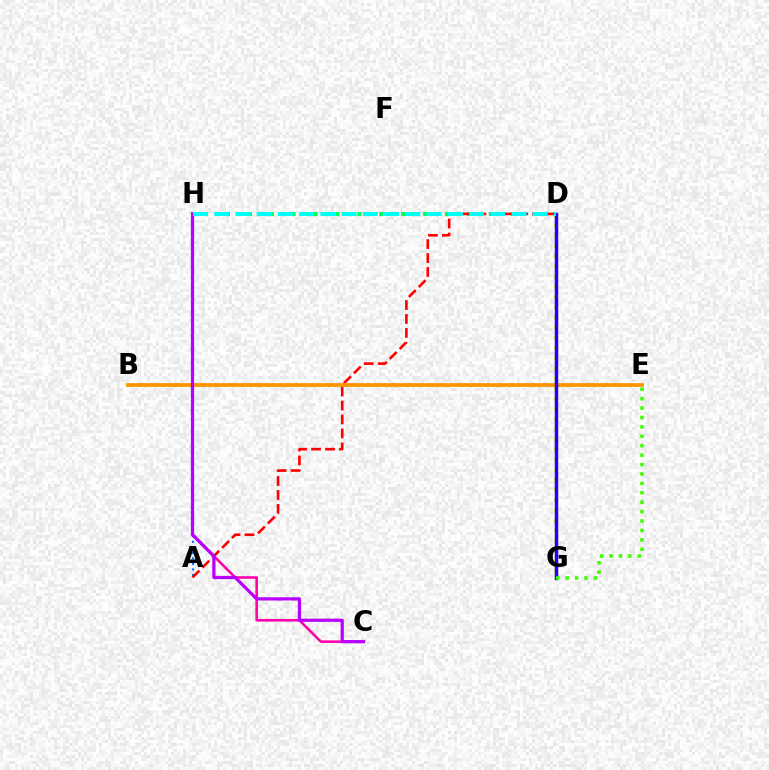{('D', 'H'): [{'color': '#00ff5c', 'line_style': 'dotted', 'thickness': 2.98}, {'color': '#00fff6', 'line_style': 'dashed', 'thickness': 2.89}], ('A', 'H'): [{'color': '#0074ff', 'line_style': 'dotted', 'thickness': 1.5}], ('C', 'H'): [{'color': '#ff00ac', 'line_style': 'solid', 'thickness': 1.86}, {'color': '#b900ff', 'line_style': 'solid', 'thickness': 2.32}], ('A', 'D'): [{'color': '#ff0000', 'line_style': 'dashed', 'thickness': 1.9}], ('D', 'G'): [{'color': '#d1ff00', 'line_style': 'dotted', 'thickness': 2.76}, {'color': '#2500ff', 'line_style': 'solid', 'thickness': 2.49}], ('B', 'E'): [{'color': '#ff9400', 'line_style': 'solid', 'thickness': 2.7}], ('E', 'G'): [{'color': '#3dff00', 'line_style': 'dotted', 'thickness': 2.56}]}